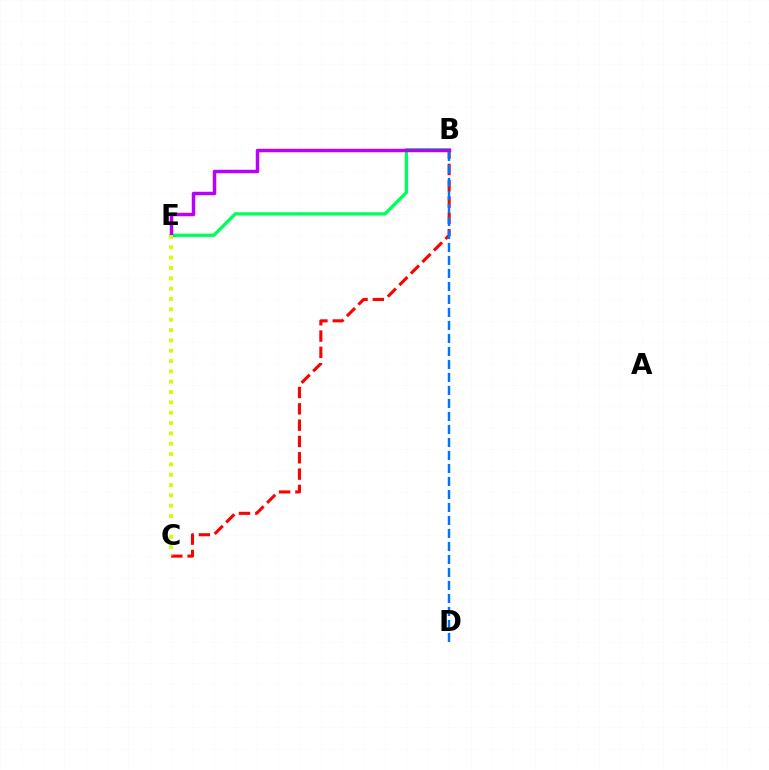{('B', 'E'): [{'color': '#00ff5c', 'line_style': 'solid', 'thickness': 2.39}, {'color': '#b900ff', 'line_style': 'solid', 'thickness': 2.5}], ('B', 'C'): [{'color': '#ff0000', 'line_style': 'dashed', 'thickness': 2.22}], ('C', 'E'): [{'color': '#d1ff00', 'line_style': 'dotted', 'thickness': 2.81}], ('B', 'D'): [{'color': '#0074ff', 'line_style': 'dashed', 'thickness': 1.77}]}